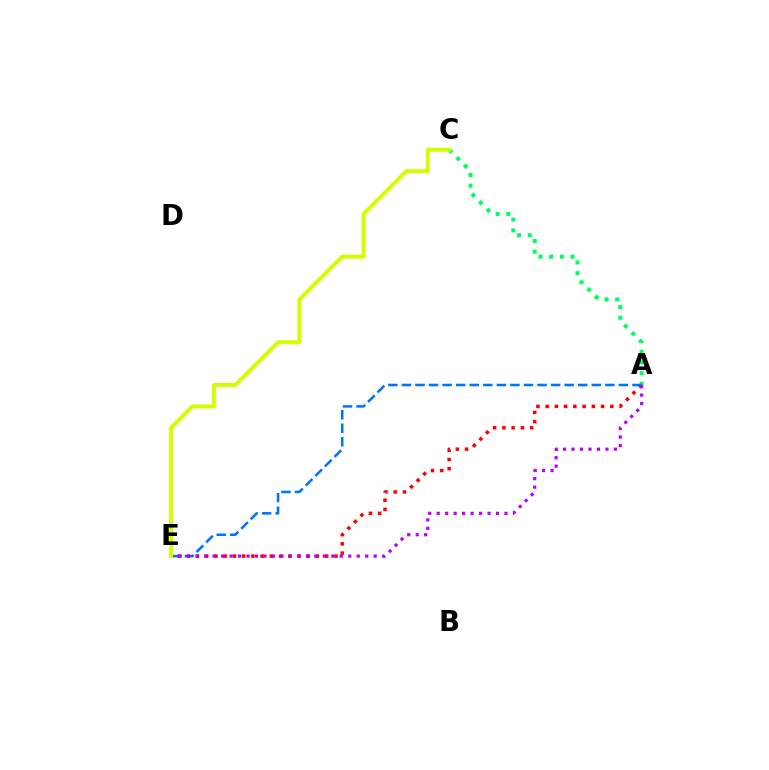{('A', 'C'): [{'color': '#00ff5c', 'line_style': 'dotted', 'thickness': 2.91}], ('A', 'E'): [{'color': '#ff0000', 'line_style': 'dotted', 'thickness': 2.51}, {'color': '#0074ff', 'line_style': 'dashed', 'thickness': 1.84}, {'color': '#b900ff', 'line_style': 'dotted', 'thickness': 2.3}], ('C', 'E'): [{'color': '#d1ff00', 'line_style': 'solid', 'thickness': 2.86}]}